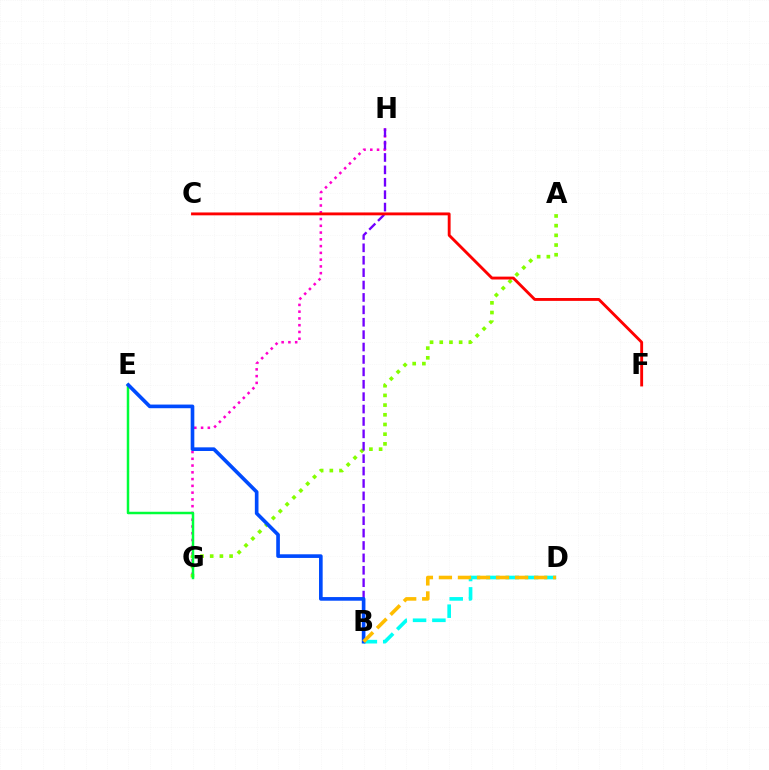{('G', 'H'): [{'color': '#ff00cf', 'line_style': 'dotted', 'thickness': 1.84}], ('B', 'D'): [{'color': '#00fff6', 'line_style': 'dashed', 'thickness': 2.63}, {'color': '#ffbd00', 'line_style': 'dashed', 'thickness': 2.59}], ('A', 'G'): [{'color': '#84ff00', 'line_style': 'dotted', 'thickness': 2.63}], ('E', 'G'): [{'color': '#00ff39', 'line_style': 'solid', 'thickness': 1.79}], ('B', 'H'): [{'color': '#7200ff', 'line_style': 'dashed', 'thickness': 1.68}], ('B', 'E'): [{'color': '#004bff', 'line_style': 'solid', 'thickness': 2.63}], ('C', 'F'): [{'color': '#ff0000', 'line_style': 'solid', 'thickness': 2.06}]}